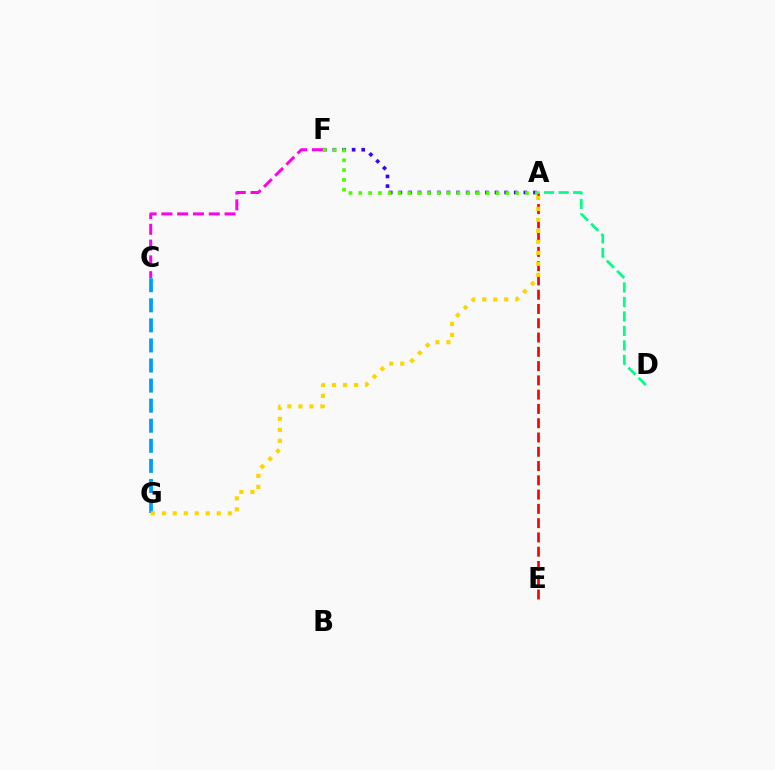{('A', 'E'): [{'color': '#ff0000', 'line_style': 'dashed', 'thickness': 1.94}], ('C', 'G'): [{'color': '#009eff', 'line_style': 'dashed', 'thickness': 2.73}], ('A', 'F'): [{'color': '#3700ff', 'line_style': 'dotted', 'thickness': 2.61}, {'color': '#4fff00', 'line_style': 'dotted', 'thickness': 2.66}], ('A', 'D'): [{'color': '#00ff86', 'line_style': 'dashed', 'thickness': 1.97}], ('A', 'G'): [{'color': '#ffd500', 'line_style': 'dotted', 'thickness': 2.99}], ('C', 'F'): [{'color': '#ff00ed', 'line_style': 'dashed', 'thickness': 2.15}]}